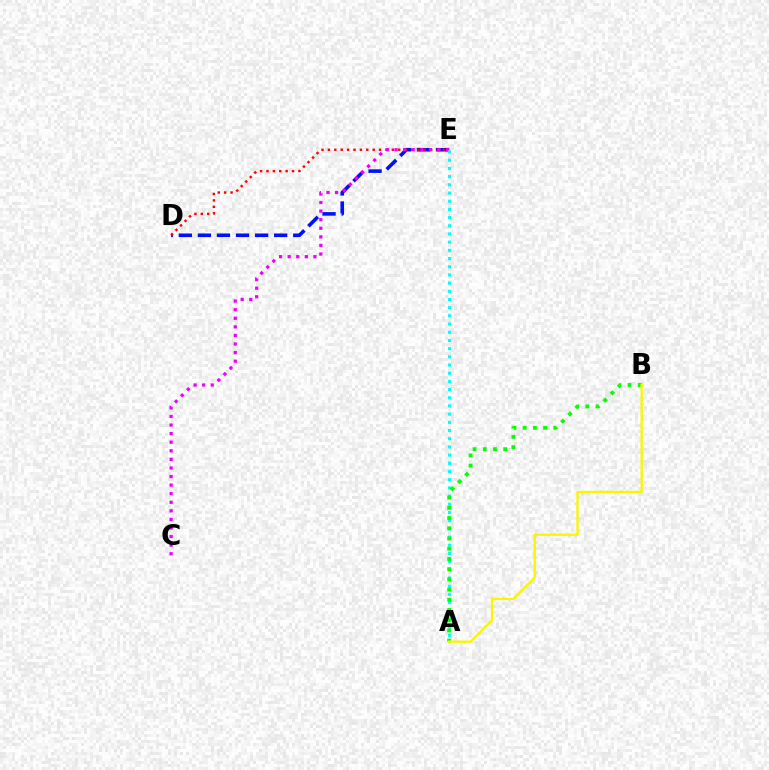{('D', 'E'): [{'color': '#0010ff', 'line_style': 'dashed', 'thickness': 2.59}, {'color': '#ff0000', 'line_style': 'dotted', 'thickness': 1.74}], ('C', 'E'): [{'color': '#ee00ff', 'line_style': 'dotted', 'thickness': 2.33}], ('A', 'E'): [{'color': '#00fff6', 'line_style': 'dotted', 'thickness': 2.23}], ('A', 'B'): [{'color': '#08ff00', 'line_style': 'dotted', 'thickness': 2.78}, {'color': '#fcf500', 'line_style': 'solid', 'thickness': 1.68}]}